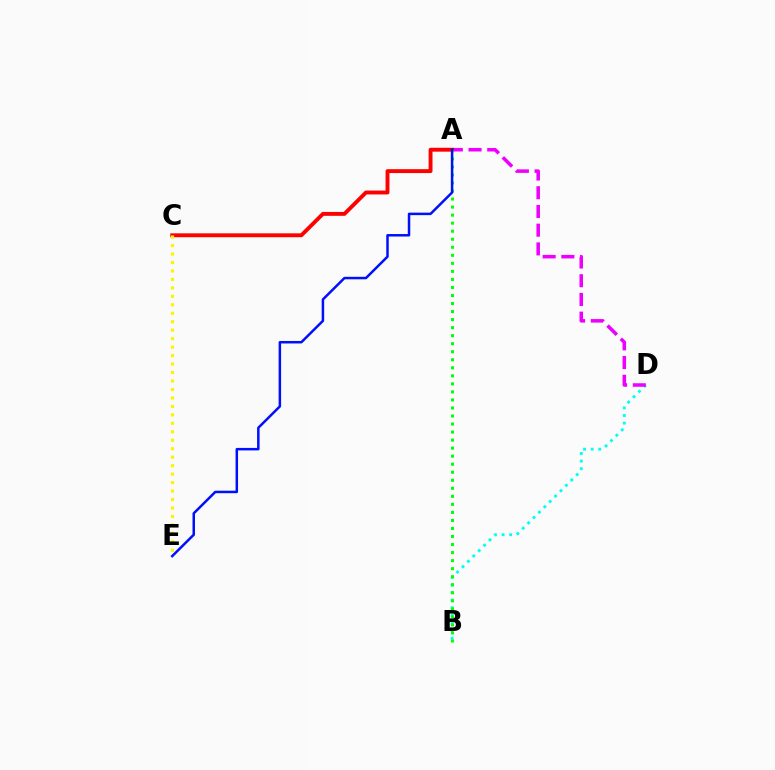{('B', 'D'): [{'color': '#00fff6', 'line_style': 'dotted', 'thickness': 2.07}], ('A', 'D'): [{'color': '#ee00ff', 'line_style': 'dashed', 'thickness': 2.54}], ('A', 'C'): [{'color': '#ff0000', 'line_style': 'solid', 'thickness': 2.8}], ('C', 'E'): [{'color': '#fcf500', 'line_style': 'dotted', 'thickness': 2.3}], ('A', 'B'): [{'color': '#08ff00', 'line_style': 'dotted', 'thickness': 2.18}], ('A', 'E'): [{'color': '#0010ff', 'line_style': 'solid', 'thickness': 1.8}]}